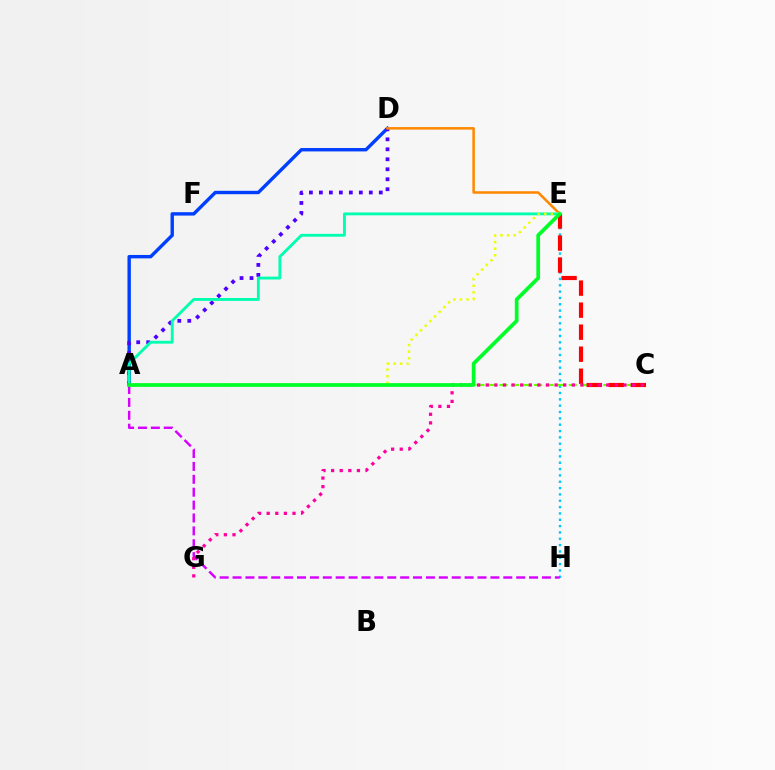{('A', 'D'): [{'color': '#003fff', 'line_style': 'solid', 'thickness': 2.45}, {'color': '#4f00ff', 'line_style': 'dotted', 'thickness': 2.71}], ('E', 'H'): [{'color': '#00c7ff', 'line_style': 'dotted', 'thickness': 1.72}], ('D', 'E'): [{'color': '#ff8800', 'line_style': 'solid', 'thickness': 1.83}], ('A', 'C'): [{'color': '#66ff00', 'line_style': 'dashed', 'thickness': 1.57}], ('C', 'E'): [{'color': '#ff0000', 'line_style': 'dashed', 'thickness': 2.99}], ('A', 'H'): [{'color': '#d600ff', 'line_style': 'dashed', 'thickness': 1.75}], ('C', 'G'): [{'color': '#ff00a0', 'line_style': 'dotted', 'thickness': 2.34}], ('A', 'E'): [{'color': '#00ffaf', 'line_style': 'solid', 'thickness': 2.06}, {'color': '#eeff00', 'line_style': 'dotted', 'thickness': 1.79}, {'color': '#00ff27', 'line_style': 'solid', 'thickness': 2.68}]}